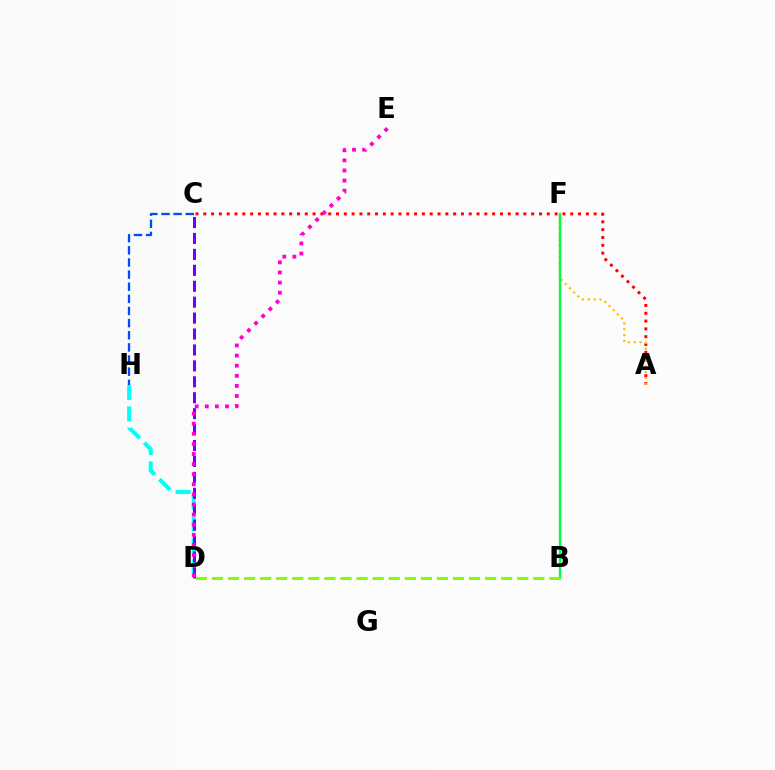{('A', 'C'): [{'color': '#ff0000', 'line_style': 'dotted', 'thickness': 2.12}], ('C', 'H'): [{'color': '#004bff', 'line_style': 'dashed', 'thickness': 1.65}], ('A', 'F'): [{'color': '#ffbd00', 'line_style': 'dotted', 'thickness': 1.59}], ('B', 'F'): [{'color': '#00ff39', 'line_style': 'solid', 'thickness': 1.67}], ('B', 'D'): [{'color': '#84ff00', 'line_style': 'dashed', 'thickness': 2.18}], ('D', 'H'): [{'color': '#00fff6', 'line_style': 'dashed', 'thickness': 2.9}], ('C', 'D'): [{'color': '#7200ff', 'line_style': 'dashed', 'thickness': 2.16}], ('D', 'E'): [{'color': '#ff00cf', 'line_style': 'dotted', 'thickness': 2.75}]}